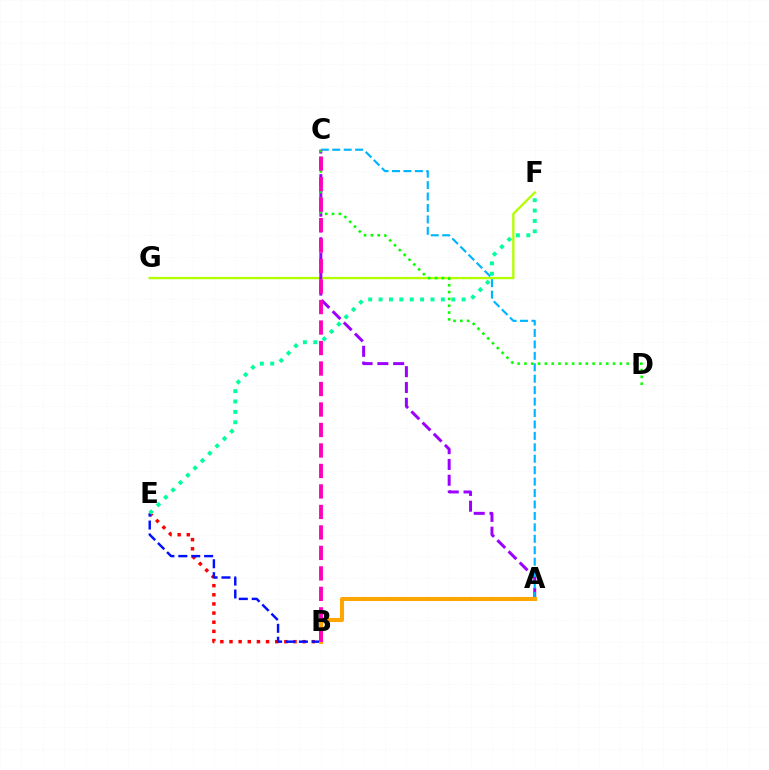{('B', 'E'): [{'color': '#ff0000', 'line_style': 'dotted', 'thickness': 2.48}, {'color': '#0010ff', 'line_style': 'dashed', 'thickness': 1.75}], ('F', 'G'): [{'color': '#b3ff00', 'line_style': 'solid', 'thickness': 1.69}], ('A', 'C'): [{'color': '#9b00ff', 'line_style': 'dashed', 'thickness': 2.14}, {'color': '#00b5ff', 'line_style': 'dashed', 'thickness': 1.55}], ('A', 'B'): [{'color': '#ffa500', 'line_style': 'solid', 'thickness': 2.93}], ('C', 'D'): [{'color': '#08ff00', 'line_style': 'dotted', 'thickness': 1.85}], ('E', 'F'): [{'color': '#00ff9d', 'line_style': 'dotted', 'thickness': 2.82}], ('B', 'C'): [{'color': '#ff00bd', 'line_style': 'dashed', 'thickness': 2.78}]}